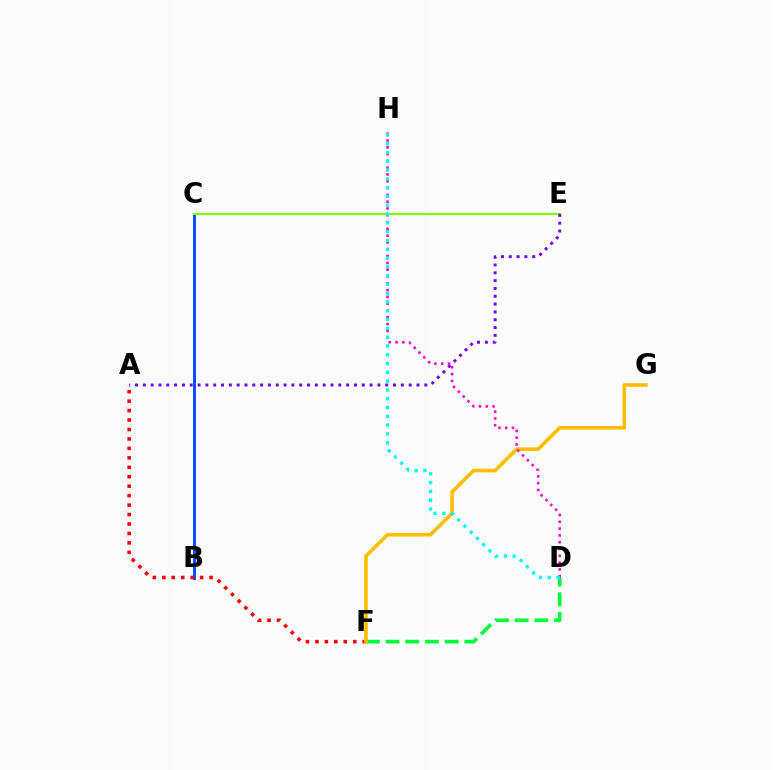{('B', 'C'): [{'color': '#004bff', 'line_style': 'solid', 'thickness': 2.12}], ('C', 'E'): [{'color': '#84ff00', 'line_style': 'solid', 'thickness': 1.58}], ('A', 'F'): [{'color': '#ff0000', 'line_style': 'dotted', 'thickness': 2.57}], ('D', 'F'): [{'color': '#00ff39', 'line_style': 'dashed', 'thickness': 2.68}], ('F', 'G'): [{'color': '#ffbd00', 'line_style': 'solid', 'thickness': 2.61}], ('D', 'H'): [{'color': '#ff00cf', 'line_style': 'dotted', 'thickness': 1.85}, {'color': '#00fff6', 'line_style': 'dotted', 'thickness': 2.39}], ('A', 'E'): [{'color': '#7200ff', 'line_style': 'dotted', 'thickness': 2.12}]}